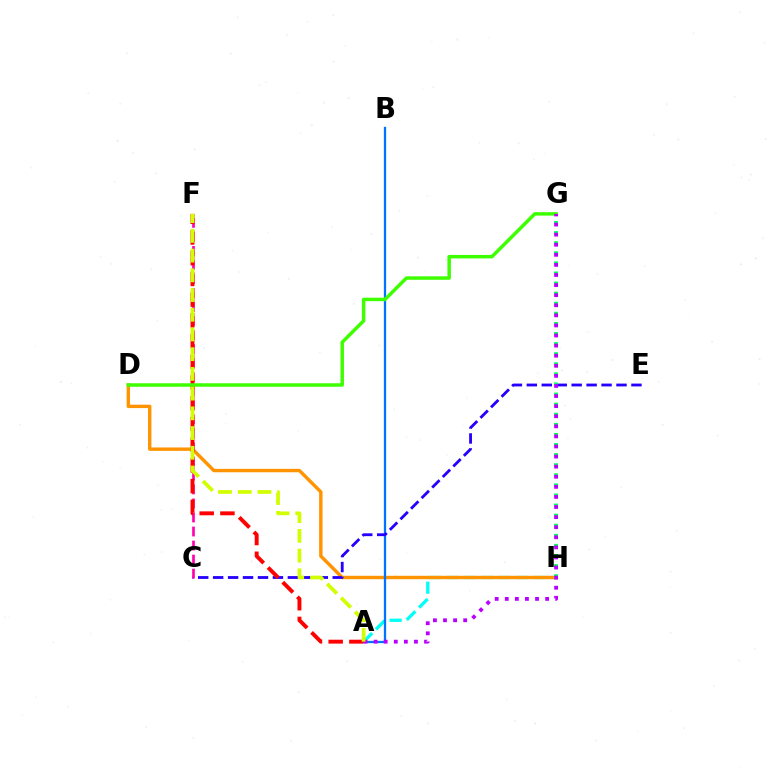{('A', 'H'): [{'color': '#00fff6', 'line_style': 'dashed', 'thickness': 2.36}], ('D', 'H'): [{'color': '#ff9400', 'line_style': 'solid', 'thickness': 2.45}], ('A', 'B'): [{'color': '#0074ff', 'line_style': 'solid', 'thickness': 1.65}], ('C', 'E'): [{'color': '#2500ff', 'line_style': 'dashed', 'thickness': 2.03}], ('C', 'F'): [{'color': '#ff00ac', 'line_style': 'dashed', 'thickness': 1.91}], ('A', 'F'): [{'color': '#ff0000', 'line_style': 'dashed', 'thickness': 2.81}, {'color': '#d1ff00', 'line_style': 'dashed', 'thickness': 2.68}], ('D', 'G'): [{'color': '#3dff00', 'line_style': 'solid', 'thickness': 2.5}], ('G', 'H'): [{'color': '#00ff5c', 'line_style': 'dotted', 'thickness': 2.74}], ('A', 'G'): [{'color': '#b900ff', 'line_style': 'dotted', 'thickness': 2.74}]}